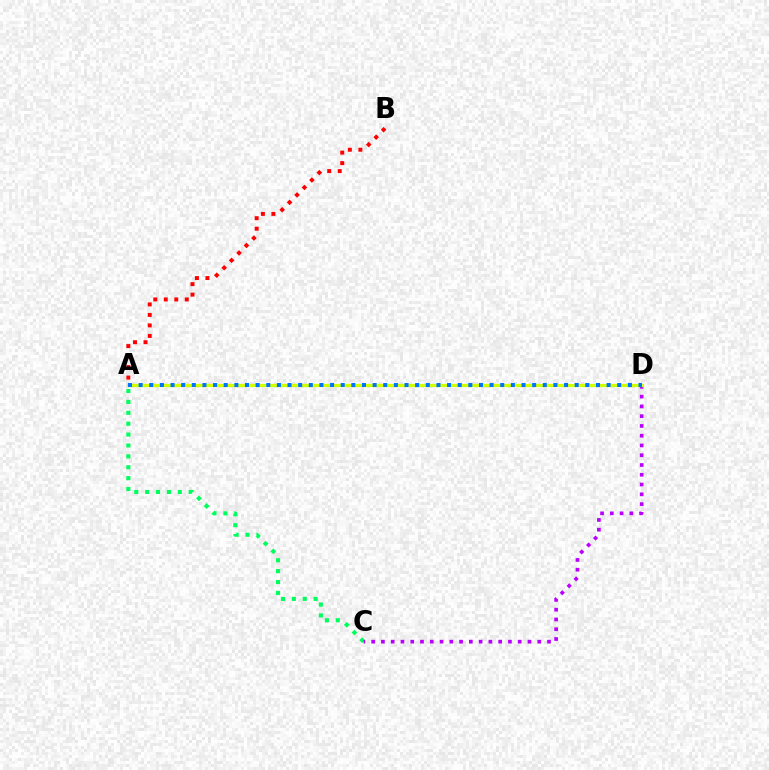{('A', 'C'): [{'color': '#00ff5c', 'line_style': 'dotted', 'thickness': 2.96}], ('A', 'B'): [{'color': '#ff0000', 'line_style': 'dotted', 'thickness': 2.85}], ('C', 'D'): [{'color': '#b900ff', 'line_style': 'dotted', 'thickness': 2.65}], ('A', 'D'): [{'color': '#d1ff00', 'line_style': 'solid', 'thickness': 2.34}, {'color': '#0074ff', 'line_style': 'dotted', 'thickness': 2.89}]}